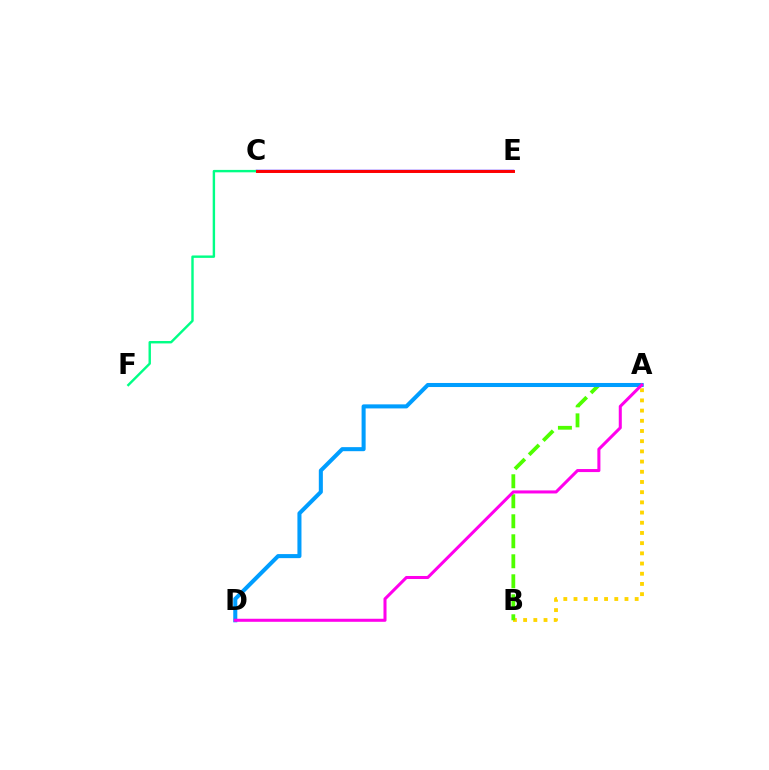{('C', 'E'): [{'color': '#3700ff', 'line_style': 'solid', 'thickness': 1.78}, {'color': '#ff0000', 'line_style': 'solid', 'thickness': 2.13}], ('C', 'F'): [{'color': '#00ff86', 'line_style': 'solid', 'thickness': 1.74}], ('A', 'B'): [{'color': '#ffd500', 'line_style': 'dotted', 'thickness': 2.77}, {'color': '#4fff00', 'line_style': 'dashed', 'thickness': 2.72}], ('A', 'D'): [{'color': '#009eff', 'line_style': 'solid', 'thickness': 2.92}, {'color': '#ff00ed', 'line_style': 'solid', 'thickness': 2.19}]}